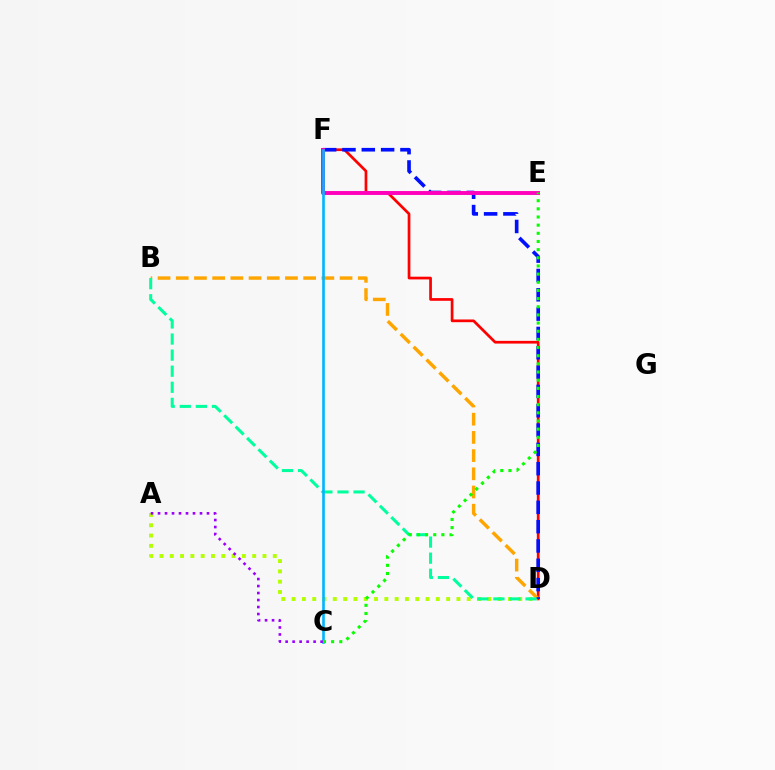{('D', 'F'): [{'color': '#ff0000', 'line_style': 'solid', 'thickness': 1.95}, {'color': '#0010ff', 'line_style': 'dashed', 'thickness': 2.62}], ('B', 'D'): [{'color': '#ffa500', 'line_style': 'dashed', 'thickness': 2.47}, {'color': '#00ff9d', 'line_style': 'dashed', 'thickness': 2.18}], ('A', 'D'): [{'color': '#b3ff00', 'line_style': 'dotted', 'thickness': 2.8}], ('E', 'F'): [{'color': '#ff00bd', 'line_style': 'solid', 'thickness': 2.82}], ('C', 'F'): [{'color': '#00b5ff', 'line_style': 'solid', 'thickness': 1.9}], ('C', 'E'): [{'color': '#08ff00', 'line_style': 'dotted', 'thickness': 2.22}], ('A', 'C'): [{'color': '#9b00ff', 'line_style': 'dotted', 'thickness': 1.9}]}